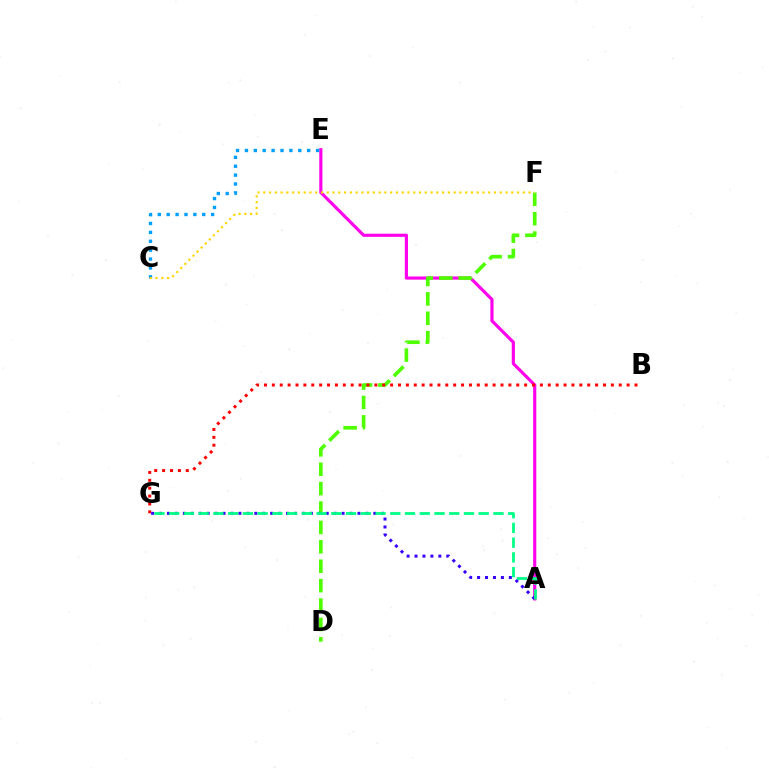{('A', 'E'): [{'color': '#ff00ed', 'line_style': 'solid', 'thickness': 2.27}], ('C', 'E'): [{'color': '#009eff', 'line_style': 'dotted', 'thickness': 2.42}], ('D', 'F'): [{'color': '#4fff00', 'line_style': 'dashed', 'thickness': 2.64}], ('B', 'G'): [{'color': '#ff0000', 'line_style': 'dotted', 'thickness': 2.14}], ('A', 'G'): [{'color': '#3700ff', 'line_style': 'dotted', 'thickness': 2.16}, {'color': '#00ff86', 'line_style': 'dashed', 'thickness': 2.0}], ('C', 'F'): [{'color': '#ffd500', 'line_style': 'dotted', 'thickness': 1.57}]}